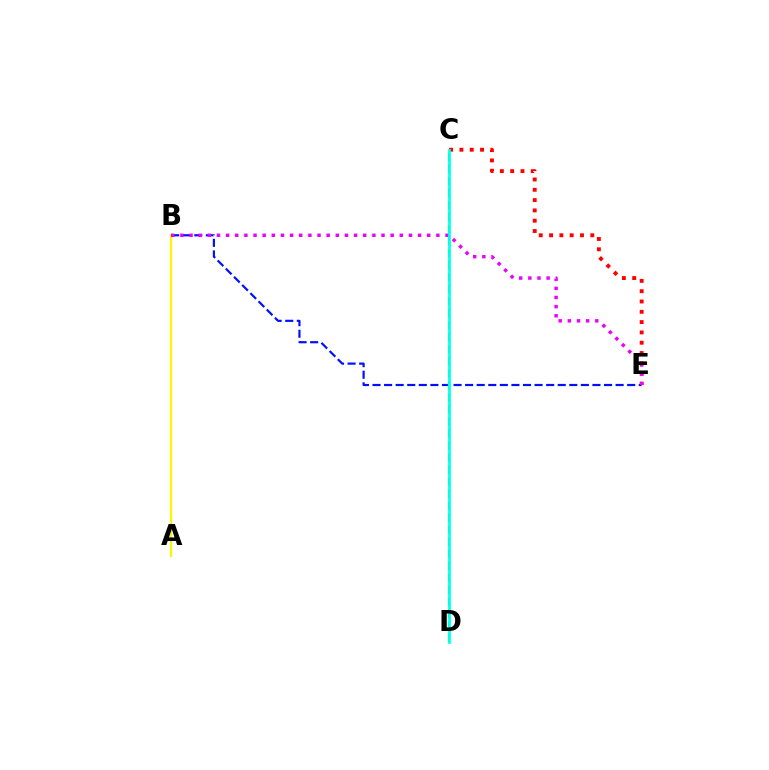{('A', 'B'): [{'color': '#fcf500', 'line_style': 'solid', 'thickness': 1.6}], ('B', 'E'): [{'color': '#0010ff', 'line_style': 'dashed', 'thickness': 1.57}, {'color': '#ee00ff', 'line_style': 'dotted', 'thickness': 2.48}], ('C', 'E'): [{'color': '#ff0000', 'line_style': 'dotted', 'thickness': 2.8}], ('C', 'D'): [{'color': '#08ff00', 'line_style': 'dashed', 'thickness': 1.63}, {'color': '#00fff6', 'line_style': 'solid', 'thickness': 1.96}]}